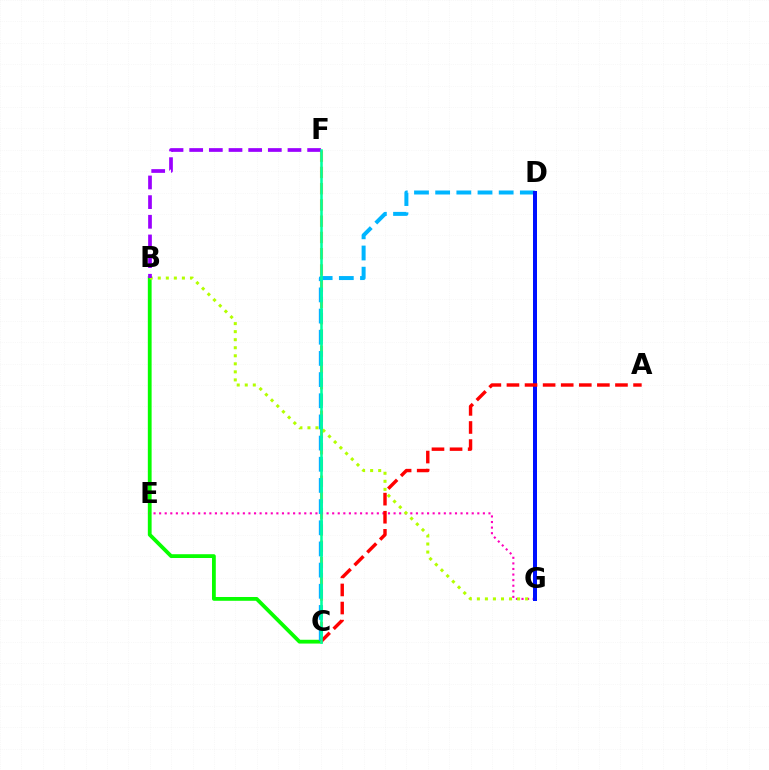{('B', 'C'): [{'color': '#08ff00', 'line_style': 'solid', 'thickness': 2.73}], ('C', 'F'): [{'color': '#ffa500', 'line_style': 'dashed', 'thickness': 2.21}, {'color': '#00ff9d', 'line_style': 'solid', 'thickness': 1.84}], ('C', 'D'): [{'color': '#00b5ff', 'line_style': 'dashed', 'thickness': 2.88}], ('E', 'G'): [{'color': '#ff00bd', 'line_style': 'dotted', 'thickness': 1.52}], ('B', 'G'): [{'color': '#b3ff00', 'line_style': 'dotted', 'thickness': 2.18}], ('D', 'G'): [{'color': '#0010ff', 'line_style': 'solid', 'thickness': 2.88}], ('B', 'F'): [{'color': '#9b00ff', 'line_style': 'dashed', 'thickness': 2.67}], ('A', 'C'): [{'color': '#ff0000', 'line_style': 'dashed', 'thickness': 2.46}]}